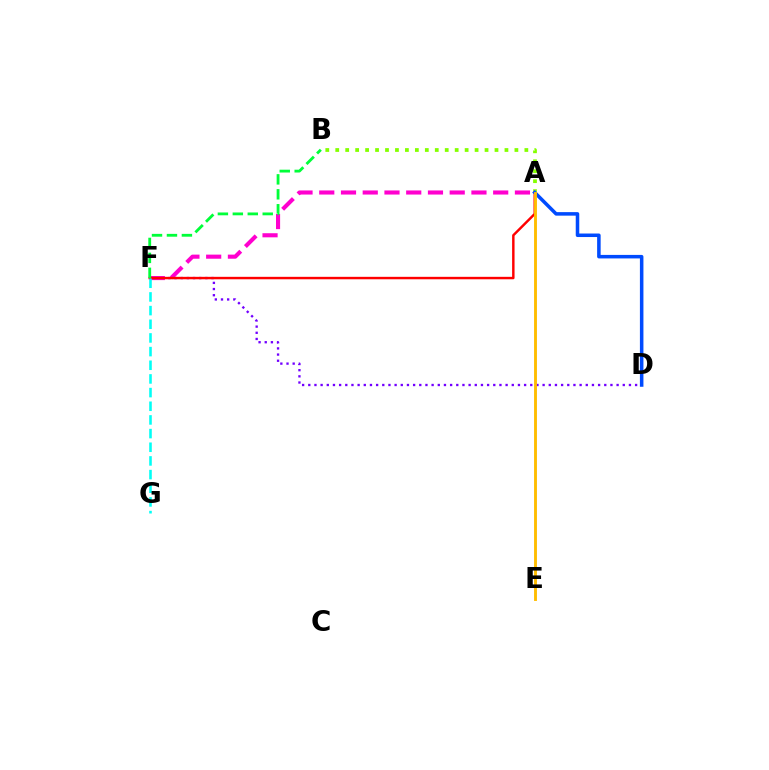{('D', 'F'): [{'color': '#7200ff', 'line_style': 'dotted', 'thickness': 1.68}], ('A', 'F'): [{'color': '#ff00cf', 'line_style': 'dashed', 'thickness': 2.95}, {'color': '#ff0000', 'line_style': 'solid', 'thickness': 1.76}], ('A', 'B'): [{'color': '#84ff00', 'line_style': 'dotted', 'thickness': 2.7}], ('B', 'F'): [{'color': '#00ff39', 'line_style': 'dashed', 'thickness': 2.03}], ('F', 'G'): [{'color': '#00fff6', 'line_style': 'dashed', 'thickness': 1.86}], ('A', 'D'): [{'color': '#004bff', 'line_style': 'solid', 'thickness': 2.54}], ('A', 'E'): [{'color': '#ffbd00', 'line_style': 'solid', 'thickness': 2.08}]}